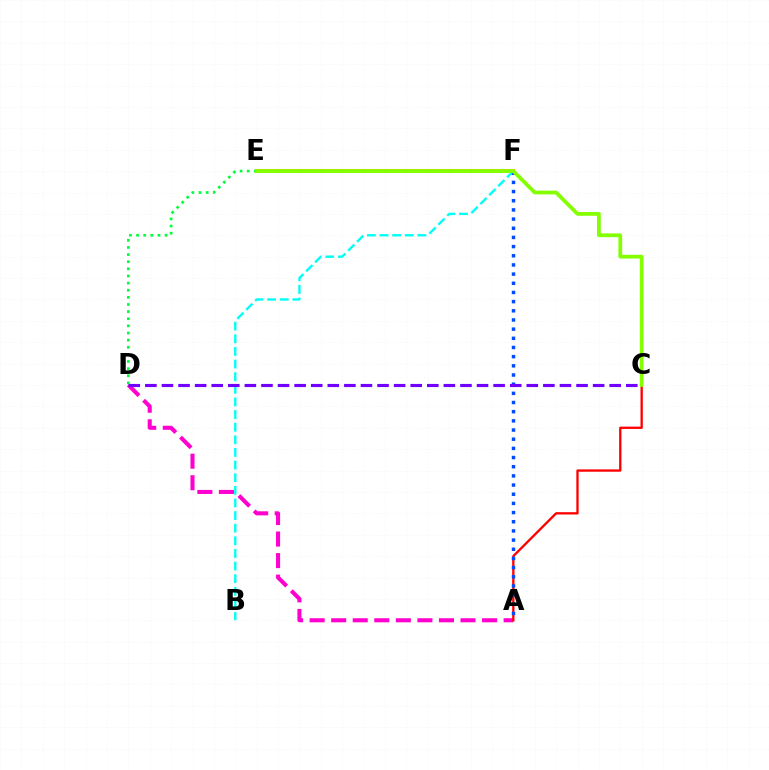{('A', 'D'): [{'color': '#ff00cf', 'line_style': 'dashed', 'thickness': 2.93}], ('E', 'F'): [{'color': '#ffbd00', 'line_style': 'solid', 'thickness': 2.91}], ('D', 'E'): [{'color': '#00ff39', 'line_style': 'dotted', 'thickness': 1.94}], ('A', 'C'): [{'color': '#ff0000', 'line_style': 'solid', 'thickness': 1.68}], ('B', 'F'): [{'color': '#00fff6', 'line_style': 'dashed', 'thickness': 1.72}], ('A', 'F'): [{'color': '#004bff', 'line_style': 'dotted', 'thickness': 2.49}], ('C', 'D'): [{'color': '#7200ff', 'line_style': 'dashed', 'thickness': 2.25}], ('C', 'E'): [{'color': '#84ff00', 'line_style': 'solid', 'thickness': 2.71}]}